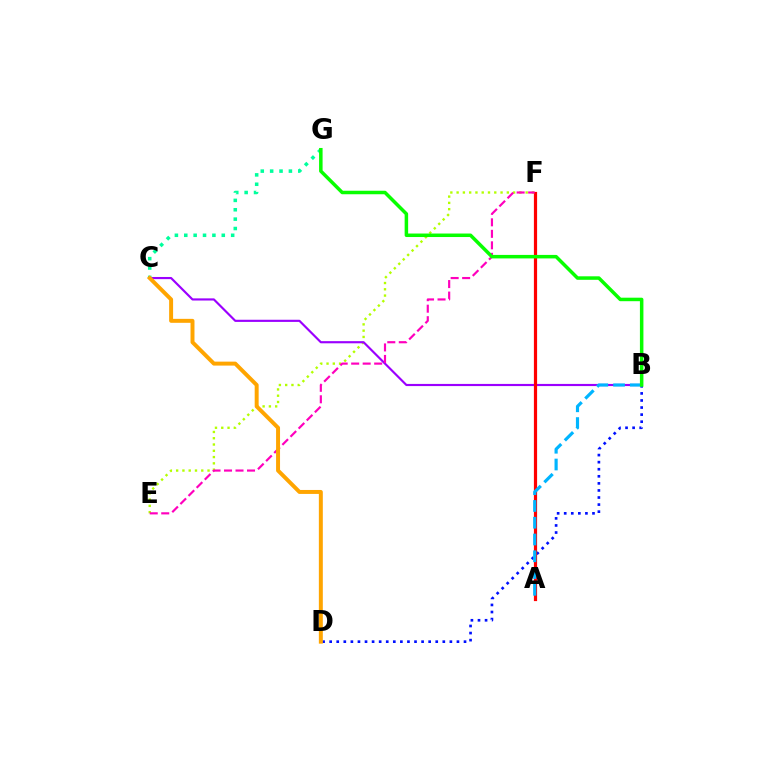{('C', 'G'): [{'color': '#00ff9d', 'line_style': 'dotted', 'thickness': 2.55}], ('E', 'F'): [{'color': '#b3ff00', 'line_style': 'dotted', 'thickness': 1.71}, {'color': '#ff00bd', 'line_style': 'dashed', 'thickness': 1.56}], ('B', 'C'): [{'color': '#9b00ff', 'line_style': 'solid', 'thickness': 1.55}], ('B', 'D'): [{'color': '#0010ff', 'line_style': 'dotted', 'thickness': 1.92}], ('A', 'F'): [{'color': '#ff0000', 'line_style': 'solid', 'thickness': 2.3}], ('C', 'D'): [{'color': '#ffa500', 'line_style': 'solid', 'thickness': 2.85}], ('A', 'B'): [{'color': '#00b5ff', 'line_style': 'dashed', 'thickness': 2.28}], ('B', 'G'): [{'color': '#08ff00', 'line_style': 'solid', 'thickness': 2.52}]}